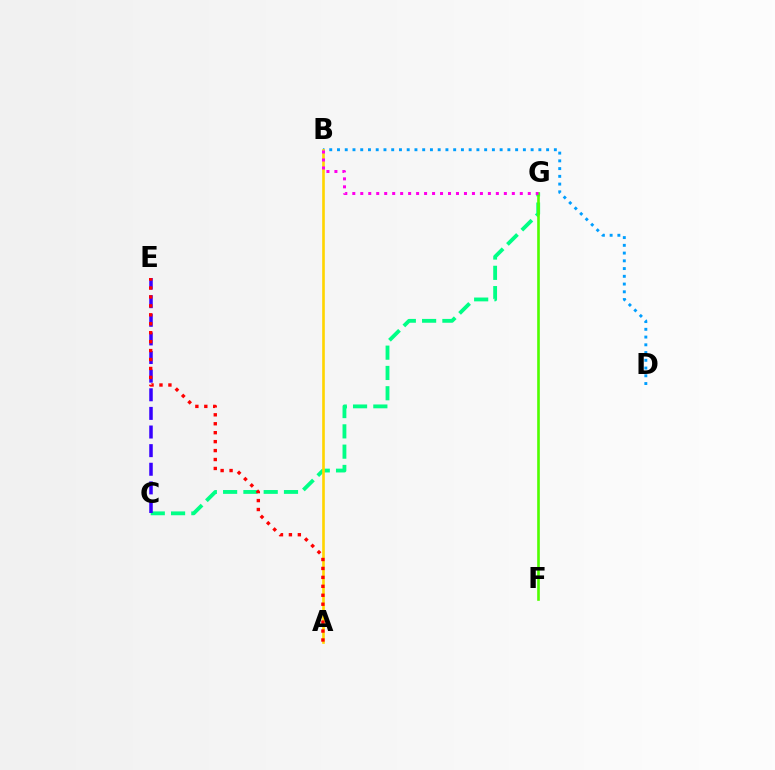{('C', 'G'): [{'color': '#00ff86', 'line_style': 'dashed', 'thickness': 2.76}], ('C', 'E'): [{'color': '#3700ff', 'line_style': 'dashed', 'thickness': 2.53}], ('F', 'G'): [{'color': '#4fff00', 'line_style': 'solid', 'thickness': 1.89}], ('B', 'D'): [{'color': '#009eff', 'line_style': 'dotted', 'thickness': 2.1}], ('A', 'B'): [{'color': '#ffd500', 'line_style': 'solid', 'thickness': 1.9}], ('A', 'E'): [{'color': '#ff0000', 'line_style': 'dotted', 'thickness': 2.43}], ('B', 'G'): [{'color': '#ff00ed', 'line_style': 'dotted', 'thickness': 2.17}]}